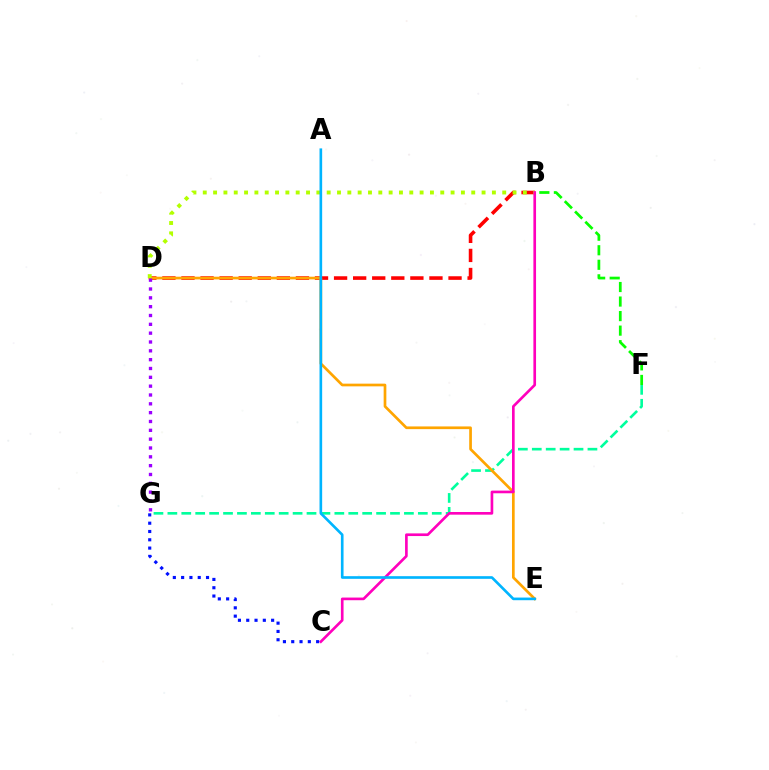{('B', 'D'): [{'color': '#ff0000', 'line_style': 'dashed', 'thickness': 2.59}, {'color': '#b3ff00', 'line_style': 'dotted', 'thickness': 2.81}], ('F', 'G'): [{'color': '#00ff9d', 'line_style': 'dashed', 'thickness': 1.89}], ('D', 'E'): [{'color': '#ffa500', 'line_style': 'solid', 'thickness': 1.94}], ('B', 'F'): [{'color': '#08ff00', 'line_style': 'dashed', 'thickness': 1.98}], ('C', 'G'): [{'color': '#0010ff', 'line_style': 'dotted', 'thickness': 2.25}], ('B', 'C'): [{'color': '#ff00bd', 'line_style': 'solid', 'thickness': 1.92}], ('A', 'E'): [{'color': '#00b5ff', 'line_style': 'solid', 'thickness': 1.9}], ('D', 'G'): [{'color': '#9b00ff', 'line_style': 'dotted', 'thickness': 2.4}]}